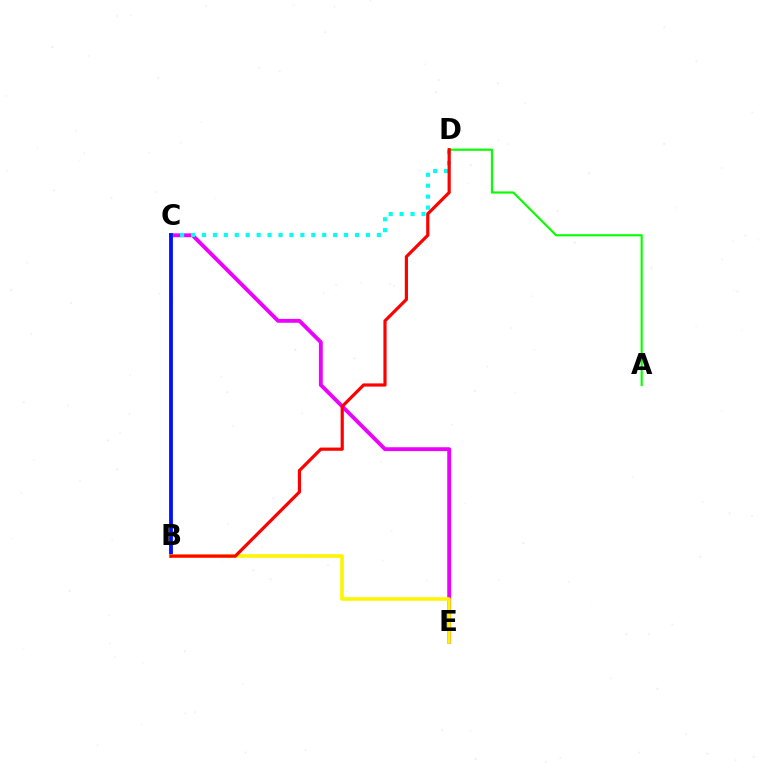{('C', 'E'): [{'color': '#ee00ff', 'line_style': 'solid', 'thickness': 2.77}], ('C', 'D'): [{'color': '#00fff6', 'line_style': 'dotted', 'thickness': 2.97}], ('A', 'D'): [{'color': '#08ff00', 'line_style': 'solid', 'thickness': 1.56}], ('B', 'C'): [{'color': '#0010ff', 'line_style': 'solid', 'thickness': 2.74}], ('B', 'E'): [{'color': '#fcf500', 'line_style': 'solid', 'thickness': 2.59}], ('B', 'D'): [{'color': '#ff0000', 'line_style': 'solid', 'thickness': 2.3}]}